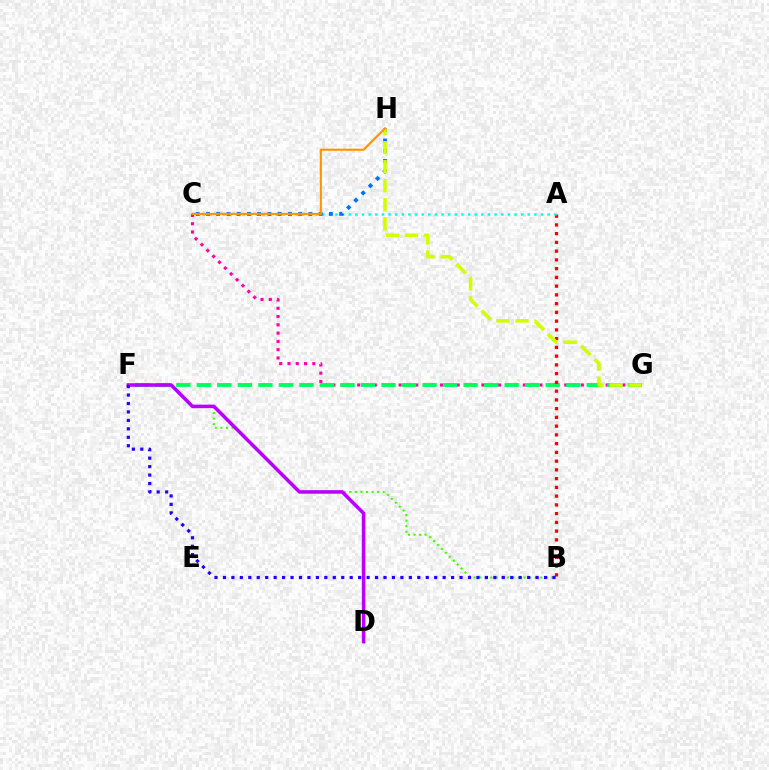{('C', 'G'): [{'color': '#ff00ac', 'line_style': 'dotted', 'thickness': 2.25}], ('F', 'G'): [{'color': '#00ff5c', 'line_style': 'dashed', 'thickness': 2.79}], ('A', 'B'): [{'color': '#ff0000', 'line_style': 'dotted', 'thickness': 2.38}], ('A', 'C'): [{'color': '#00fff6', 'line_style': 'dotted', 'thickness': 1.8}], ('C', 'H'): [{'color': '#0074ff', 'line_style': 'dotted', 'thickness': 2.78}, {'color': '#ff9400', 'line_style': 'solid', 'thickness': 1.52}], ('G', 'H'): [{'color': '#d1ff00', 'line_style': 'dashed', 'thickness': 2.58}], ('B', 'F'): [{'color': '#3dff00', 'line_style': 'dotted', 'thickness': 1.51}, {'color': '#2500ff', 'line_style': 'dotted', 'thickness': 2.3}], ('D', 'F'): [{'color': '#b900ff', 'line_style': 'solid', 'thickness': 2.55}]}